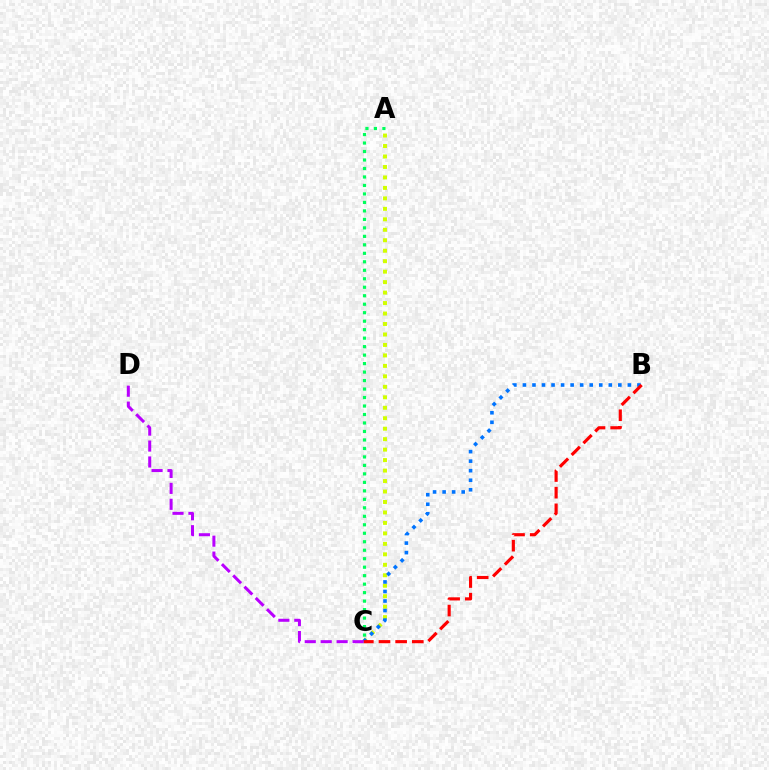{('A', 'C'): [{'color': '#d1ff00', 'line_style': 'dotted', 'thickness': 2.84}, {'color': '#00ff5c', 'line_style': 'dotted', 'thickness': 2.3}], ('B', 'C'): [{'color': '#0074ff', 'line_style': 'dotted', 'thickness': 2.59}, {'color': '#ff0000', 'line_style': 'dashed', 'thickness': 2.26}], ('C', 'D'): [{'color': '#b900ff', 'line_style': 'dashed', 'thickness': 2.16}]}